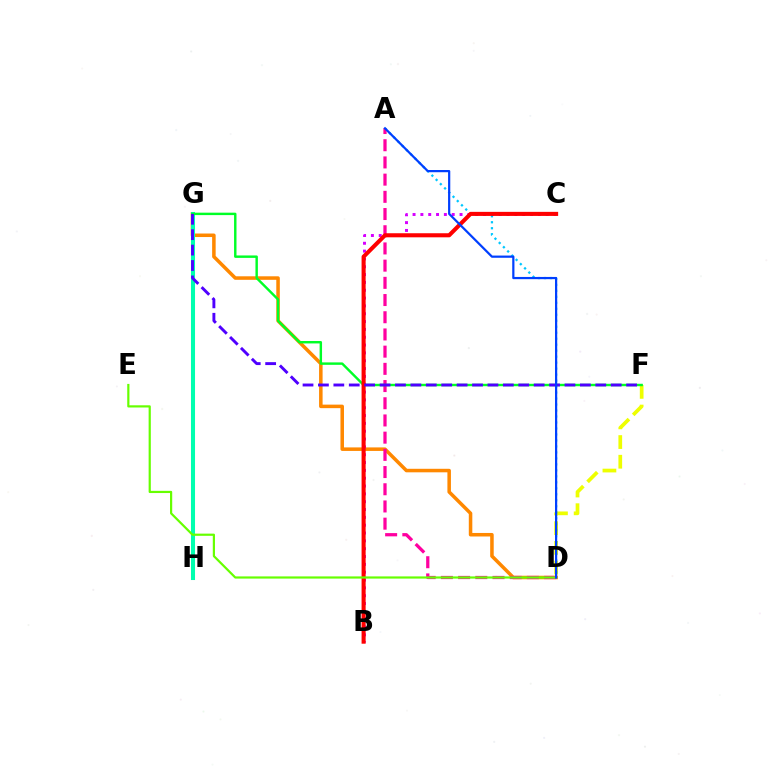{('D', 'G'): [{'color': '#ff8800', 'line_style': 'solid', 'thickness': 2.54}], ('D', 'F'): [{'color': '#eeff00', 'line_style': 'dashed', 'thickness': 2.67}], ('B', 'C'): [{'color': '#d600ff', 'line_style': 'dotted', 'thickness': 2.13}, {'color': '#ff0000', 'line_style': 'solid', 'thickness': 2.93}], ('A', 'D'): [{'color': '#00c7ff', 'line_style': 'dotted', 'thickness': 1.63}, {'color': '#ff00a0', 'line_style': 'dashed', 'thickness': 2.34}, {'color': '#003fff', 'line_style': 'solid', 'thickness': 1.59}], ('G', 'H'): [{'color': '#00ffaf', 'line_style': 'solid', 'thickness': 2.92}], ('F', 'G'): [{'color': '#00ff27', 'line_style': 'solid', 'thickness': 1.75}, {'color': '#4f00ff', 'line_style': 'dashed', 'thickness': 2.09}], ('D', 'E'): [{'color': '#66ff00', 'line_style': 'solid', 'thickness': 1.58}]}